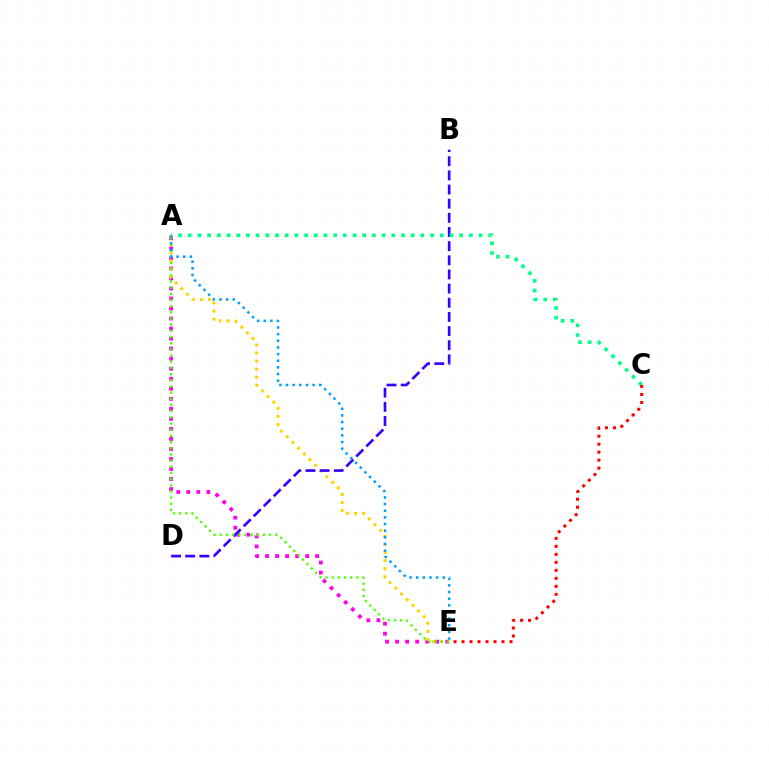{('A', 'E'): [{'color': '#ff00ed', 'line_style': 'dotted', 'thickness': 2.73}, {'color': '#ffd500', 'line_style': 'dotted', 'thickness': 2.18}, {'color': '#4fff00', 'line_style': 'dotted', 'thickness': 1.68}, {'color': '#009eff', 'line_style': 'dotted', 'thickness': 1.81}], ('B', 'D'): [{'color': '#3700ff', 'line_style': 'dashed', 'thickness': 1.92}], ('A', 'C'): [{'color': '#00ff86', 'line_style': 'dotted', 'thickness': 2.63}], ('C', 'E'): [{'color': '#ff0000', 'line_style': 'dotted', 'thickness': 2.17}]}